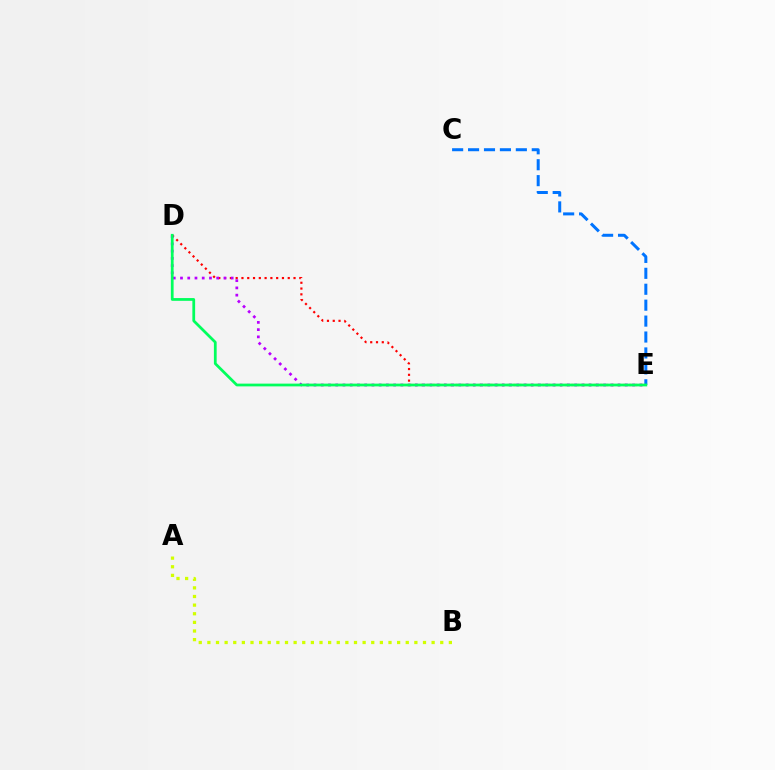{('C', 'E'): [{'color': '#0074ff', 'line_style': 'dashed', 'thickness': 2.16}], ('D', 'E'): [{'color': '#ff0000', 'line_style': 'dotted', 'thickness': 1.57}, {'color': '#b900ff', 'line_style': 'dotted', 'thickness': 1.97}, {'color': '#00ff5c', 'line_style': 'solid', 'thickness': 1.98}], ('A', 'B'): [{'color': '#d1ff00', 'line_style': 'dotted', 'thickness': 2.34}]}